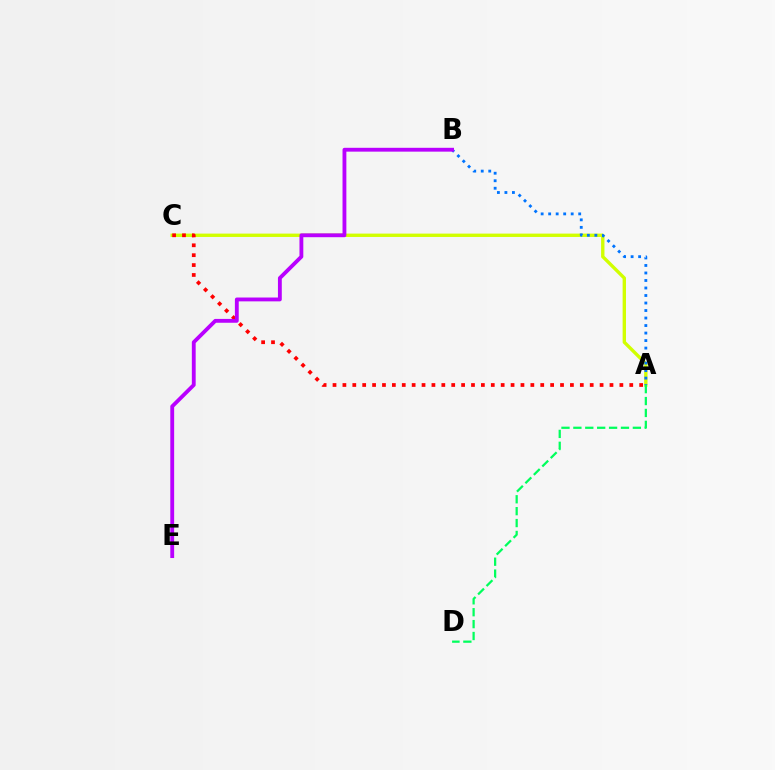{('A', 'C'): [{'color': '#d1ff00', 'line_style': 'solid', 'thickness': 2.42}, {'color': '#ff0000', 'line_style': 'dotted', 'thickness': 2.69}], ('A', 'B'): [{'color': '#0074ff', 'line_style': 'dotted', 'thickness': 2.04}], ('B', 'E'): [{'color': '#b900ff', 'line_style': 'solid', 'thickness': 2.76}], ('A', 'D'): [{'color': '#00ff5c', 'line_style': 'dashed', 'thickness': 1.62}]}